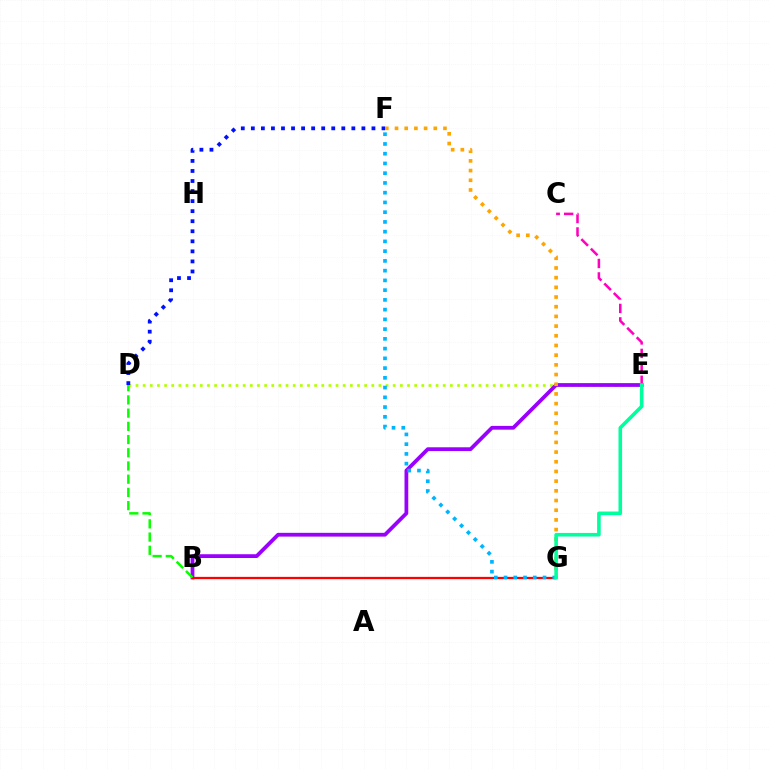{('C', 'E'): [{'color': '#ff00bd', 'line_style': 'dashed', 'thickness': 1.83}], ('D', 'E'): [{'color': '#b3ff00', 'line_style': 'dotted', 'thickness': 1.94}], ('D', 'F'): [{'color': '#0010ff', 'line_style': 'dotted', 'thickness': 2.73}], ('B', 'E'): [{'color': '#9b00ff', 'line_style': 'solid', 'thickness': 2.71}], ('F', 'G'): [{'color': '#ffa500', 'line_style': 'dotted', 'thickness': 2.63}, {'color': '#00b5ff', 'line_style': 'dotted', 'thickness': 2.65}], ('B', 'G'): [{'color': '#ff0000', 'line_style': 'solid', 'thickness': 1.63}], ('B', 'D'): [{'color': '#08ff00', 'line_style': 'dashed', 'thickness': 1.79}], ('E', 'G'): [{'color': '#00ff9d', 'line_style': 'solid', 'thickness': 2.58}]}